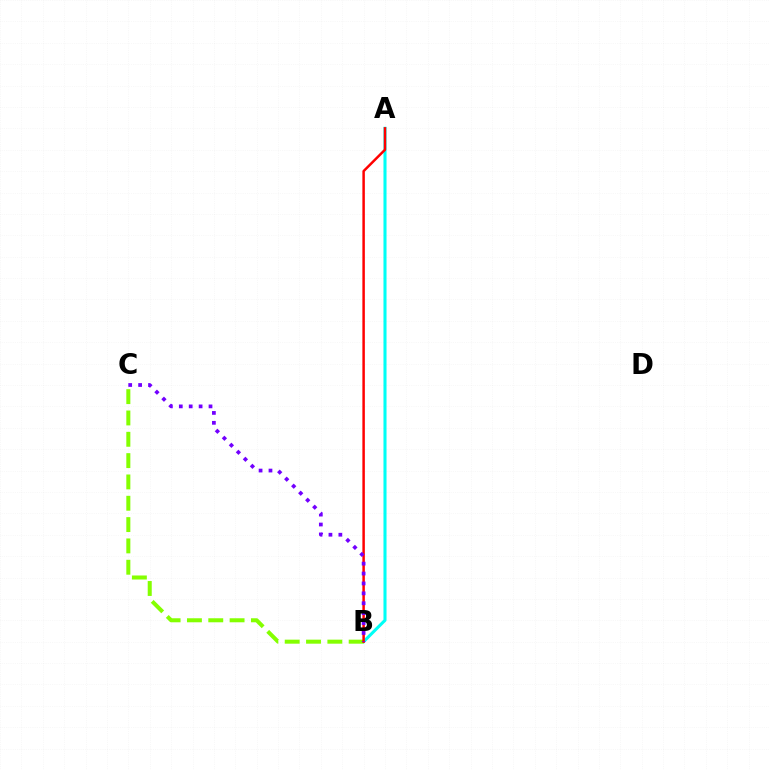{('A', 'B'): [{'color': '#00fff6', 'line_style': 'solid', 'thickness': 2.21}, {'color': '#ff0000', 'line_style': 'solid', 'thickness': 1.79}], ('B', 'C'): [{'color': '#84ff00', 'line_style': 'dashed', 'thickness': 2.9}, {'color': '#7200ff', 'line_style': 'dotted', 'thickness': 2.69}]}